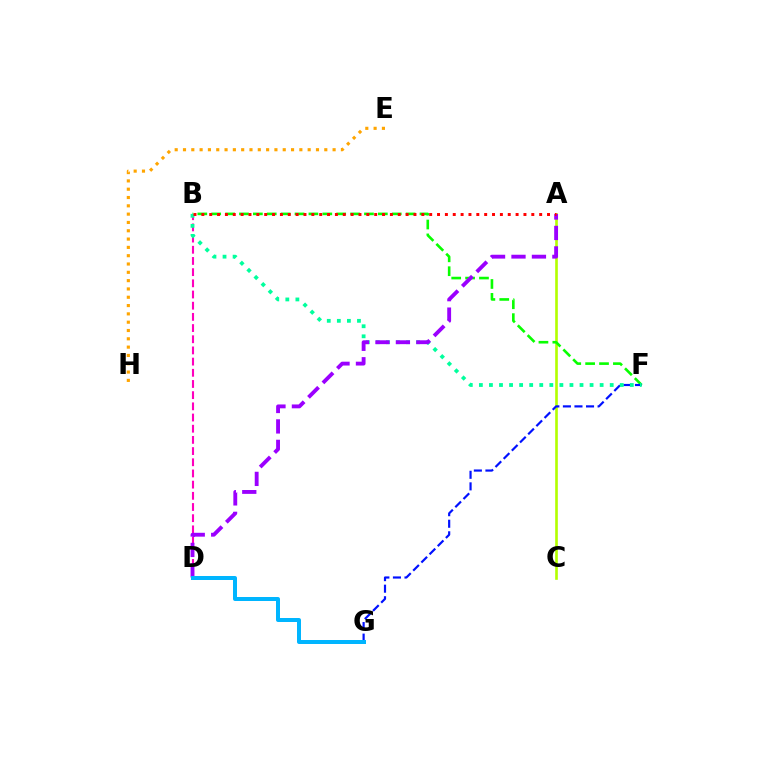{('A', 'C'): [{'color': '#b3ff00', 'line_style': 'solid', 'thickness': 1.9}], ('B', 'F'): [{'color': '#08ff00', 'line_style': 'dashed', 'thickness': 1.89}, {'color': '#00ff9d', 'line_style': 'dotted', 'thickness': 2.73}], ('B', 'D'): [{'color': '#ff00bd', 'line_style': 'dashed', 'thickness': 1.52}], ('F', 'G'): [{'color': '#0010ff', 'line_style': 'dashed', 'thickness': 1.57}], ('A', 'D'): [{'color': '#9b00ff', 'line_style': 'dashed', 'thickness': 2.78}], ('A', 'B'): [{'color': '#ff0000', 'line_style': 'dotted', 'thickness': 2.13}], ('D', 'G'): [{'color': '#00b5ff', 'line_style': 'solid', 'thickness': 2.88}], ('E', 'H'): [{'color': '#ffa500', 'line_style': 'dotted', 'thickness': 2.26}]}